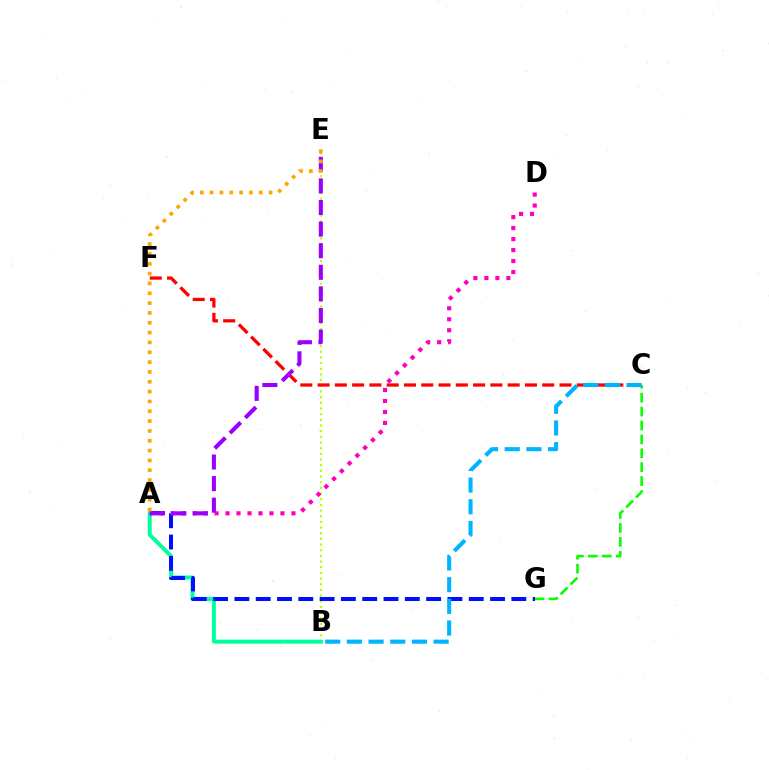{('B', 'E'): [{'color': '#b3ff00', 'line_style': 'dotted', 'thickness': 1.54}], ('A', 'B'): [{'color': '#00ff9d', 'line_style': 'solid', 'thickness': 2.87}], ('C', 'G'): [{'color': '#08ff00', 'line_style': 'dashed', 'thickness': 1.89}], ('C', 'F'): [{'color': '#ff0000', 'line_style': 'dashed', 'thickness': 2.35}], ('A', 'G'): [{'color': '#0010ff', 'line_style': 'dashed', 'thickness': 2.89}], ('A', 'D'): [{'color': '#ff00bd', 'line_style': 'dotted', 'thickness': 2.98}], ('A', 'E'): [{'color': '#9b00ff', 'line_style': 'dashed', 'thickness': 2.93}, {'color': '#ffa500', 'line_style': 'dotted', 'thickness': 2.67}], ('B', 'C'): [{'color': '#00b5ff', 'line_style': 'dashed', 'thickness': 2.95}]}